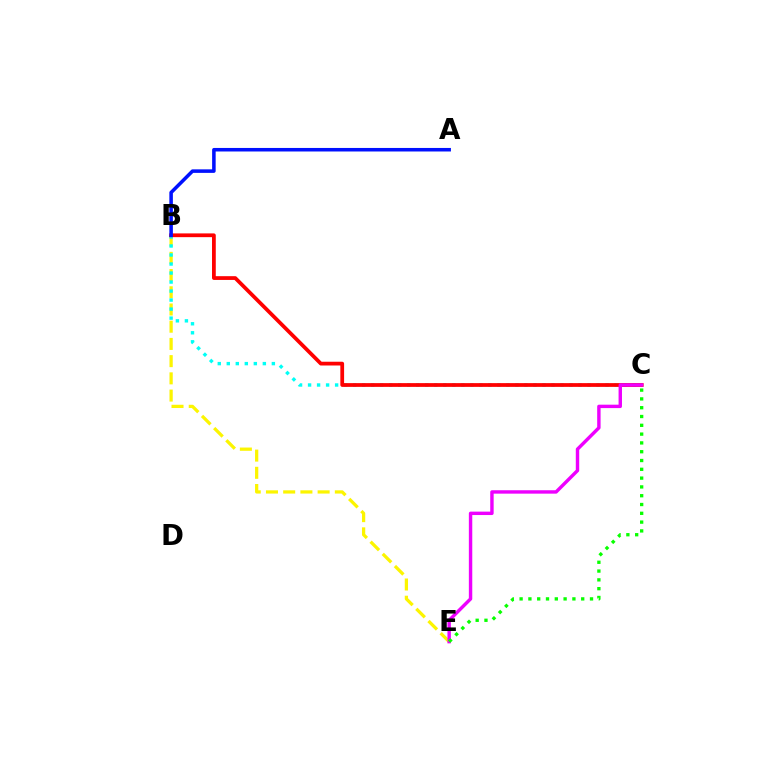{('B', 'E'): [{'color': '#fcf500', 'line_style': 'dashed', 'thickness': 2.34}], ('B', 'C'): [{'color': '#00fff6', 'line_style': 'dotted', 'thickness': 2.45}, {'color': '#ff0000', 'line_style': 'solid', 'thickness': 2.71}], ('C', 'E'): [{'color': '#ee00ff', 'line_style': 'solid', 'thickness': 2.46}, {'color': '#08ff00', 'line_style': 'dotted', 'thickness': 2.39}], ('A', 'B'): [{'color': '#0010ff', 'line_style': 'solid', 'thickness': 2.55}]}